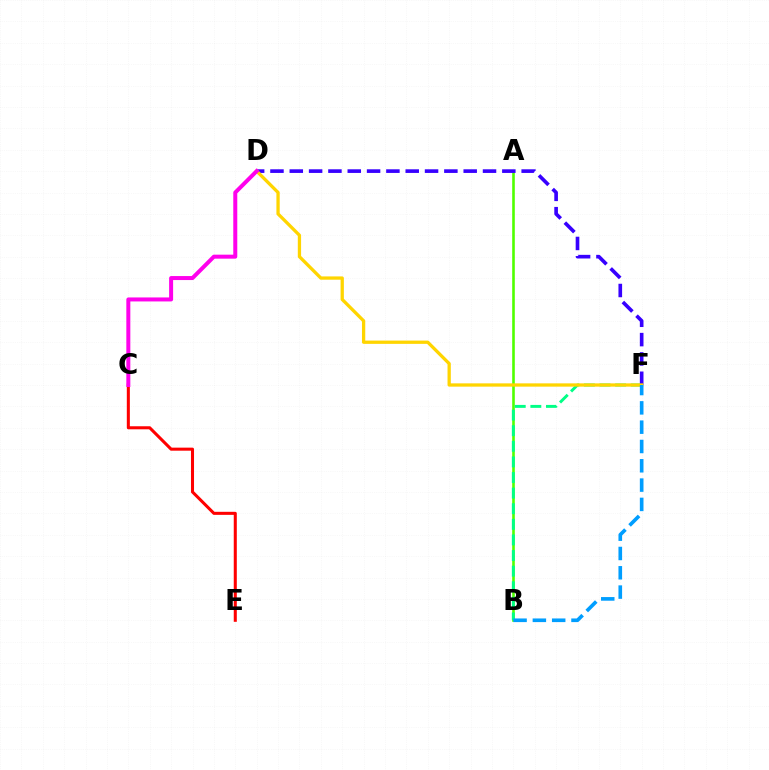{('A', 'B'): [{'color': '#4fff00', 'line_style': 'solid', 'thickness': 1.88}], ('B', 'F'): [{'color': '#00ff86', 'line_style': 'dashed', 'thickness': 2.12}, {'color': '#009eff', 'line_style': 'dashed', 'thickness': 2.62}], ('D', 'F'): [{'color': '#3700ff', 'line_style': 'dashed', 'thickness': 2.63}, {'color': '#ffd500', 'line_style': 'solid', 'thickness': 2.37}], ('C', 'E'): [{'color': '#ff0000', 'line_style': 'solid', 'thickness': 2.2}], ('C', 'D'): [{'color': '#ff00ed', 'line_style': 'solid', 'thickness': 2.88}]}